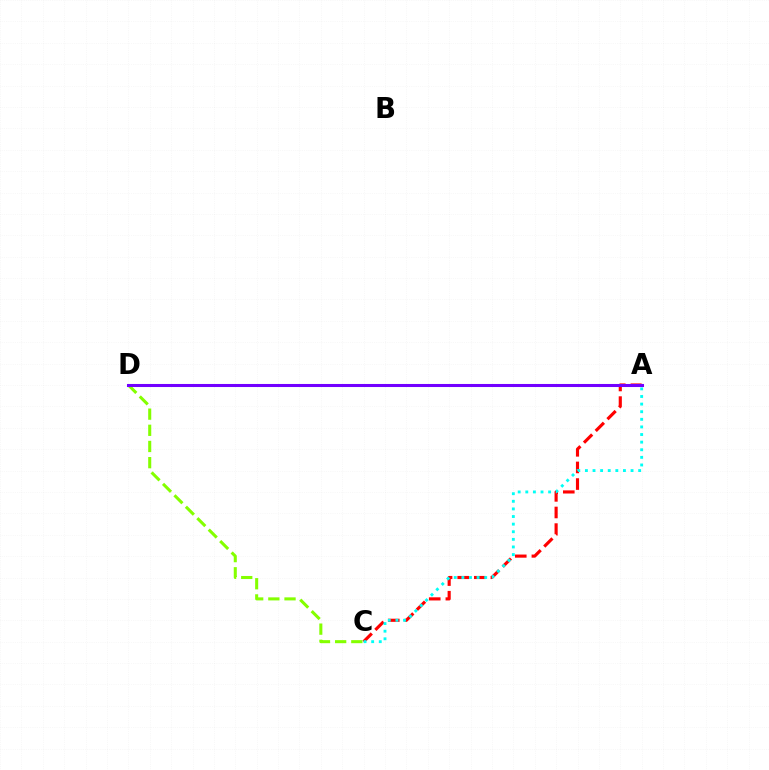{('A', 'C'): [{'color': '#ff0000', 'line_style': 'dashed', 'thickness': 2.26}, {'color': '#00fff6', 'line_style': 'dotted', 'thickness': 2.07}], ('C', 'D'): [{'color': '#84ff00', 'line_style': 'dashed', 'thickness': 2.2}], ('A', 'D'): [{'color': '#7200ff', 'line_style': 'solid', 'thickness': 2.2}]}